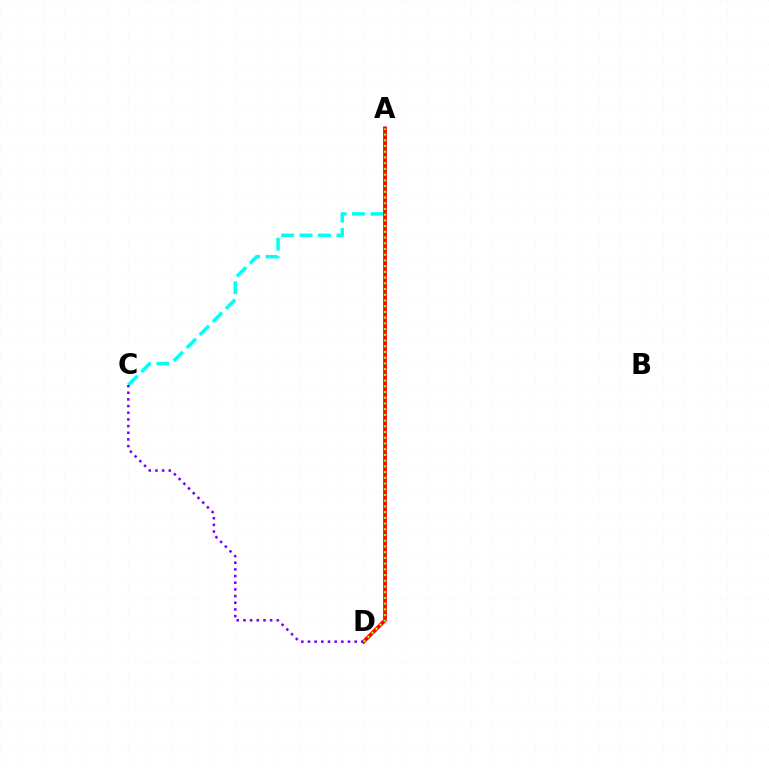{('A', 'C'): [{'color': '#00fff6', 'line_style': 'dashed', 'thickness': 2.51}], ('A', 'D'): [{'color': '#ff0000', 'line_style': 'solid', 'thickness': 2.7}, {'color': '#84ff00', 'line_style': 'dotted', 'thickness': 1.55}], ('C', 'D'): [{'color': '#7200ff', 'line_style': 'dotted', 'thickness': 1.81}]}